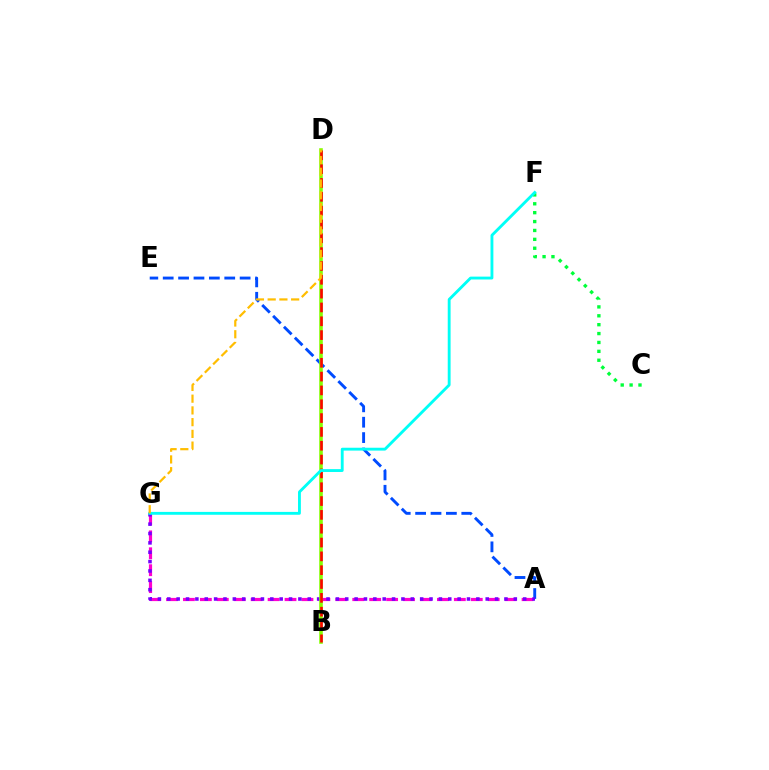{('A', 'E'): [{'color': '#004bff', 'line_style': 'dashed', 'thickness': 2.09}], ('A', 'G'): [{'color': '#ff00cf', 'line_style': 'dashed', 'thickness': 2.3}, {'color': '#7200ff', 'line_style': 'dotted', 'thickness': 2.54}], ('C', 'F'): [{'color': '#00ff39', 'line_style': 'dotted', 'thickness': 2.42}], ('B', 'D'): [{'color': '#84ff00', 'line_style': 'solid', 'thickness': 2.58}, {'color': '#ff0000', 'line_style': 'dashed', 'thickness': 1.88}], ('F', 'G'): [{'color': '#00fff6', 'line_style': 'solid', 'thickness': 2.06}], ('D', 'G'): [{'color': '#ffbd00', 'line_style': 'dashed', 'thickness': 1.59}]}